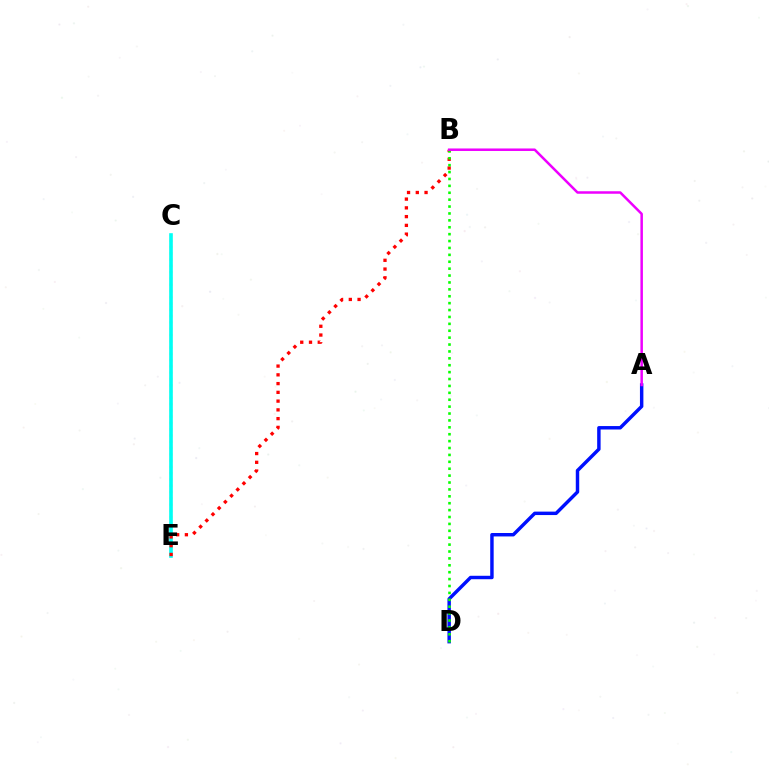{('C', 'E'): [{'color': '#fcf500', 'line_style': 'dotted', 'thickness': 1.71}, {'color': '#00fff6', 'line_style': 'solid', 'thickness': 2.61}], ('A', 'D'): [{'color': '#0010ff', 'line_style': 'solid', 'thickness': 2.48}], ('B', 'E'): [{'color': '#ff0000', 'line_style': 'dotted', 'thickness': 2.38}], ('B', 'D'): [{'color': '#08ff00', 'line_style': 'dotted', 'thickness': 1.87}], ('A', 'B'): [{'color': '#ee00ff', 'line_style': 'solid', 'thickness': 1.8}]}